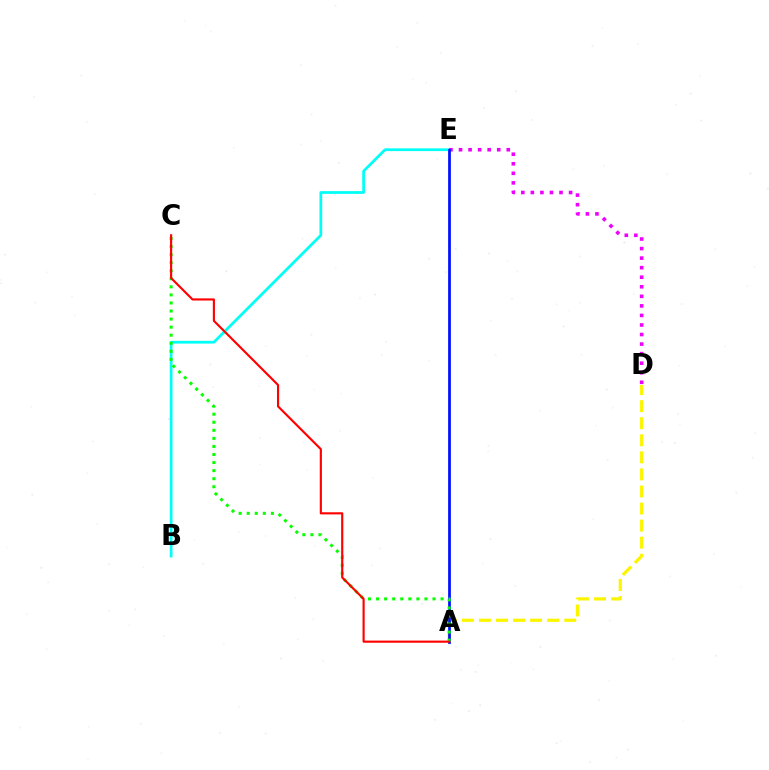{('B', 'E'): [{'color': '#00fff6', 'line_style': 'solid', 'thickness': 1.98}], ('D', 'E'): [{'color': '#ee00ff', 'line_style': 'dotted', 'thickness': 2.6}], ('A', 'D'): [{'color': '#fcf500', 'line_style': 'dashed', 'thickness': 2.32}], ('A', 'E'): [{'color': '#0010ff', 'line_style': 'solid', 'thickness': 1.98}], ('A', 'C'): [{'color': '#08ff00', 'line_style': 'dotted', 'thickness': 2.19}, {'color': '#ff0000', 'line_style': 'solid', 'thickness': 1.54}]}